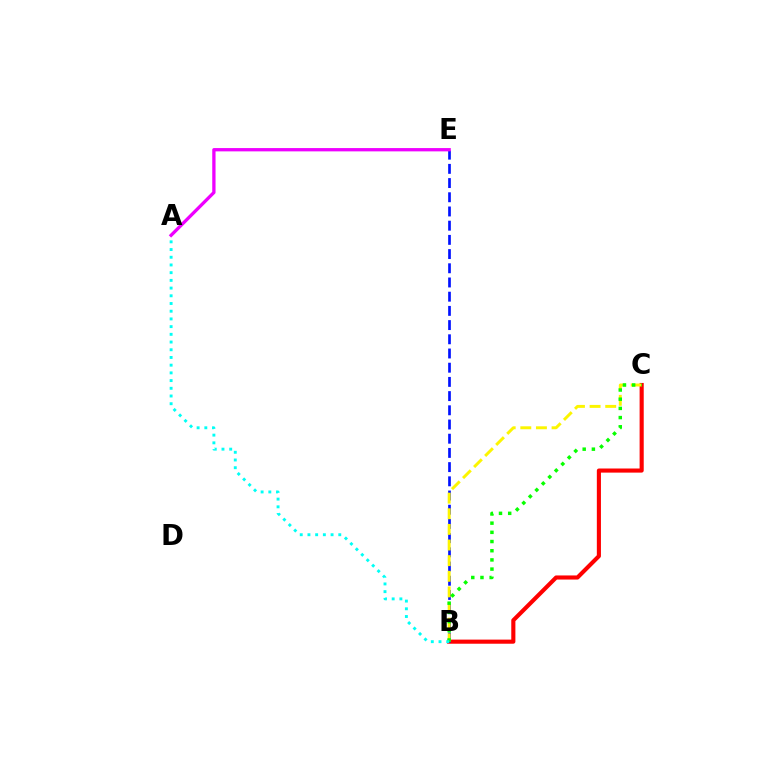{('B', 'C'): [{'color': '#ff0000', 'line_style': 'solid', 'thickness': 2.96}, {'color': '#fcf500', 'line_style': 'dashed', 'thickness': 2.12}, {'color': '#08ff00', 'line_style': 'dotted', 'thickness': 2.5}], ('B', 'E'): [{'color': '#0010ff', 'line_style': 'dashed', 'thickness': 1.93}], ('A', 'B'): [{'color': '#00fff6', 'line_style': 'dotted', 'thickness': 2.09}], ('A', 'E'): [{'color': '#ee00ff', 'line_style': 'solid', 'thickness': 2.37}]}